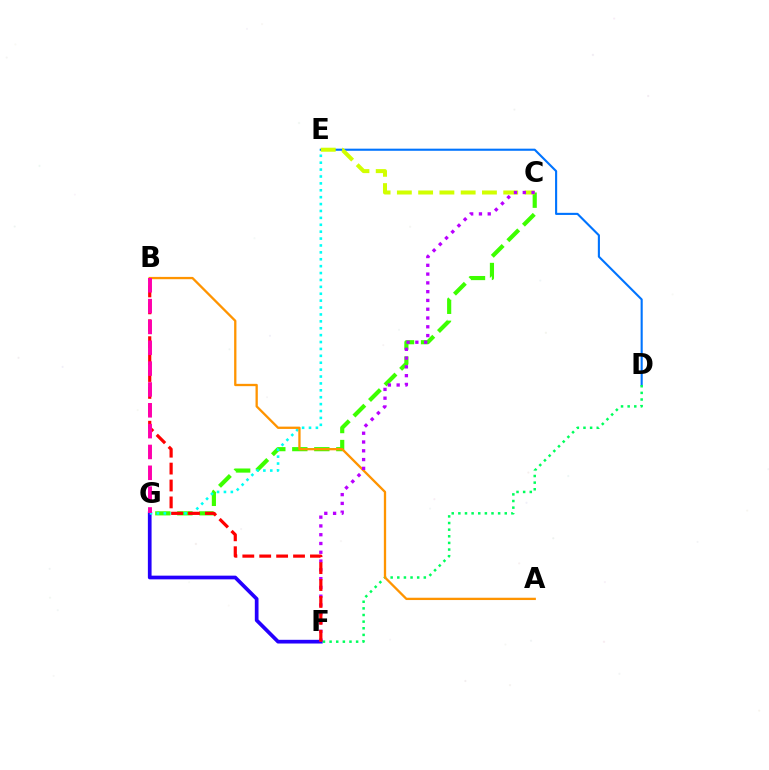{('F', 'G'): [{'color': '#2500ff', 'line_style': 'solid', 'thickness': 2.67}], ('C', 'G'): [{'color': '#3dff00', 'line_style': 'dashed', 'thickness': 2.99}], ('E', 'G'): [{'color': '#00fff6', 'line_style': 'dotted', 'thickness': 1.87}], ('D', 'E'): [{'color': '#0074ff', 'line_style': 'solid', 'thickness': 1.52}], ('C', 'E'): [{'color': '#d1ff00', 'line_style': 'dashed', 'thickness': 2.89}], ('D', 'F'): [{'color': '#00ff5c', 'line_style': 'dotted', 'thickness': 1.8}], ('A', 'B'): [{'color': '#ff9400', 'line_style': 'solid', 'thickness': 1.66}], ('C', 'F'): [{'color': '#b900ff', 'line_style': 'dotted', 'thickness': 2.39}], ('B', 'F'): [{'color': '#ff0000', 'line_style': 'dashed', 'thickness': 2.3}], ('B', 'G'): [{'color': '#ff00ac', 'line_style': 'dashed', 'thickness': 2.83}]}